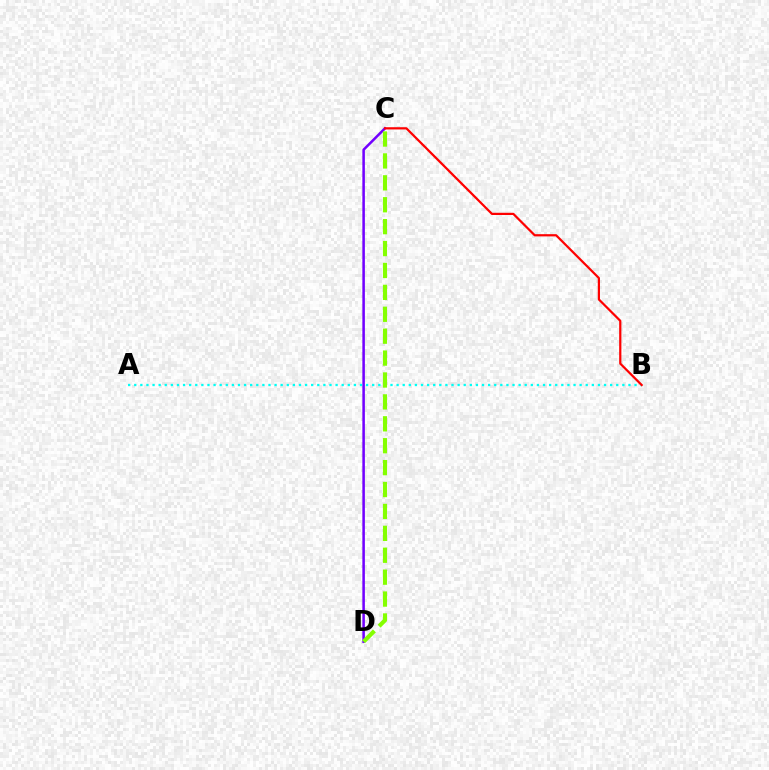{('C', 'D'): [{'color': '#7200ff', 'line_style': 'solid', 'thickness': 1.83}, {'color': '#84ff00', 'line_style': 'dashed', 'thickness': 2.98}], ('A', 'B'): [{'color': '#00fff6', 'line_style': 'dotted', 'thickness': 1.66}], ('B', 'C'): [{'color': '#ff0000', 'line_style': 'solid', 'thickness': 1.6}]}